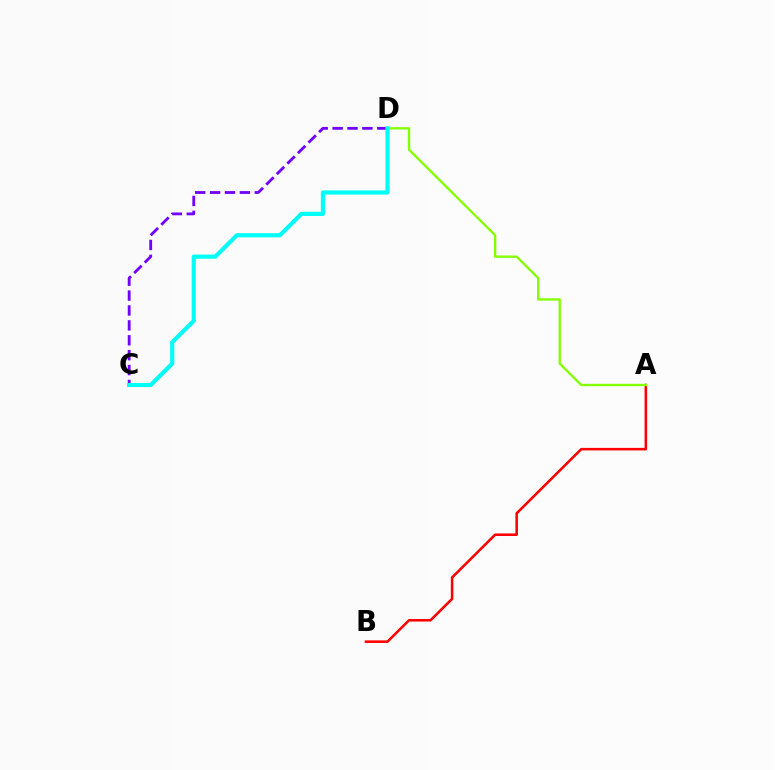{('A', 'B'): [{'color': '#ff0000', 'line_style': 'solid', 'thickness': 1.84}], ('A', 'D'): [{'color': '#84ff00', 'line_style': 'solid', 'thickness': 1.69}], ('C', 'D'): [{'color': '#7200ff', 'line_style': 'dashed', 'thickness': 2.02}, {'color': '#00fff6', 'line_style': 'solid', 'thickness': 3.0}]}